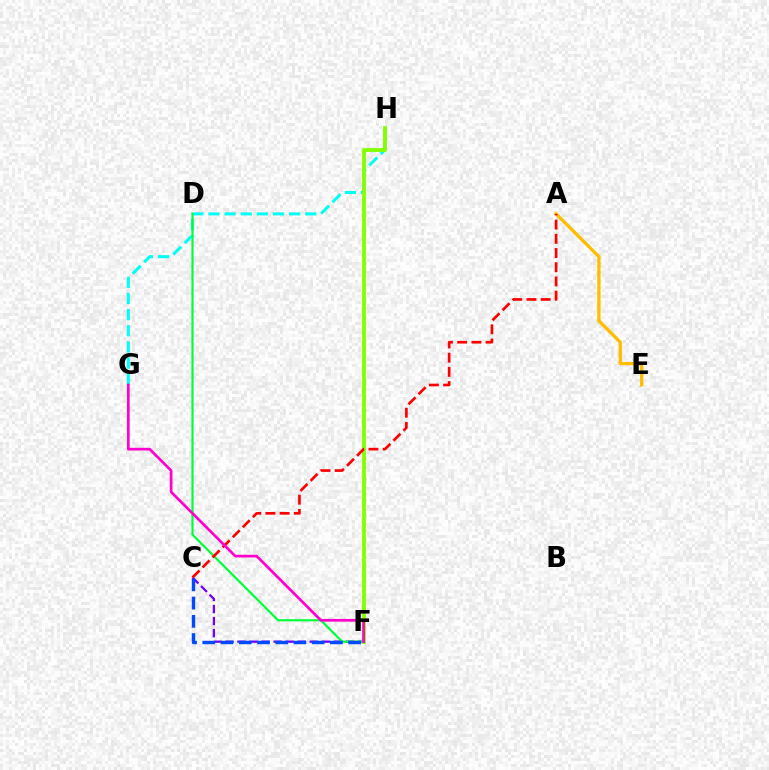{('A', 'E'): [{'color': '#ffbd00', 'line_style': 'solid', 'thickness': 2.36}], ('G', 'H'): [{'color': '#00fff6', 'line_style': 'dashed', 'thickness': 2.19}], ('C', 'F'): [{'color': '#7200ff', 'line_style': 'dashed', 'thickness': 1.64}, {'color': '#004bff', 'line_style': 'dashed', 'thickness': 2.48}], ('F', 'H'): [{'color': '#84ff00', 'line_style': 'solid', 'thickness': 2.76}], ('D', 'F'): [{'color': '#00ff39', 'line_style': 'solid', 'thickness': 1.57}], ('A', 'C'): [{'color': '#ff0000', 'line_style': 'dashed', 'thickness': 1.93}], ('F', 'G'): [{'color': '#ff00cf', 'line_style': 'solid', 'thickness': 1.95}]}